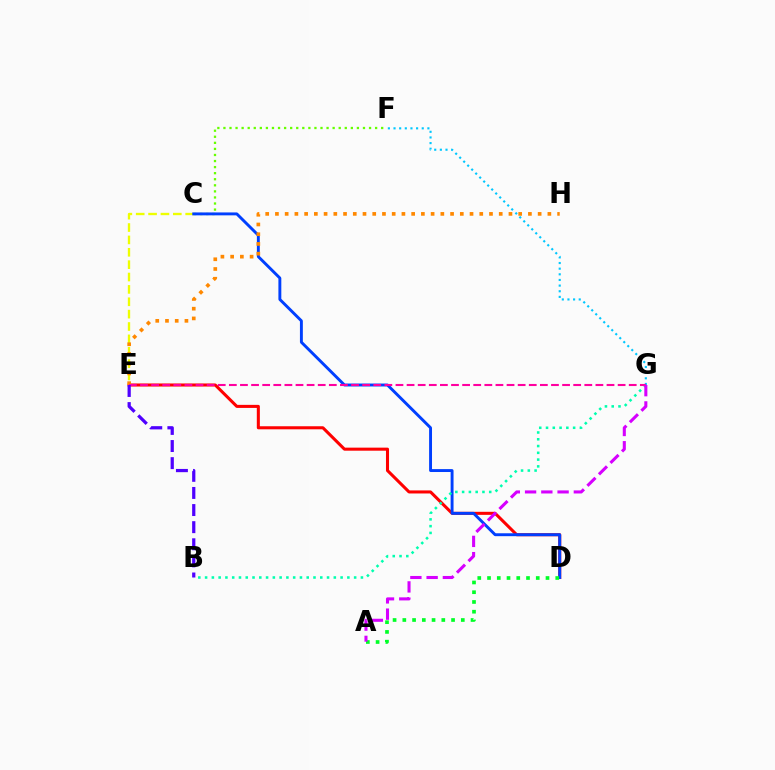{('C', 'F'): [{'color': '#66ff00', 'line_style': 'dotted', 'thickness': 1.65}], ('C', 'E'): [{'color': '#eeff00', 'line_style': 'dashed', 'thickness': 1.68}], ('D', 'E'): [{'color': '#ff0000', 'line_style': 'solid', 'thickness': 2.2}], ('C', 'D'): [{'color': '#003fff', 'line_style': 'solid', 'thickness': 2.1}], ('F', 'G'): [{'color': '#00c7ff', 'line_style': 'dotted', 'thickness': 1.53}], ('B', 'G'): [{'color': '#00ffaf', 'line_style': 'dotted', 'thickness': 1.84}], ('E', 'H'): [{'color': '#ff8800', 'line_style': 'dotted', 'thickness': 2.64}], ('E', 'G'): [{'color': '#ff00a0', 'line_style': 'dashed', 'thickness': 1.51}], ('B', 'E'): [{'color': '#4f00ff', 'line_style': 'dashed', 'thickness': 2.32}], ('A', 'D'): [{'color': '#00ff27', 'line_style': 'dotted', 'thickness': 2.65}], ('A', 'G'): [{'color': '#d600ff', 'line_style': 'dashed', 'thickness': 2.21}]}